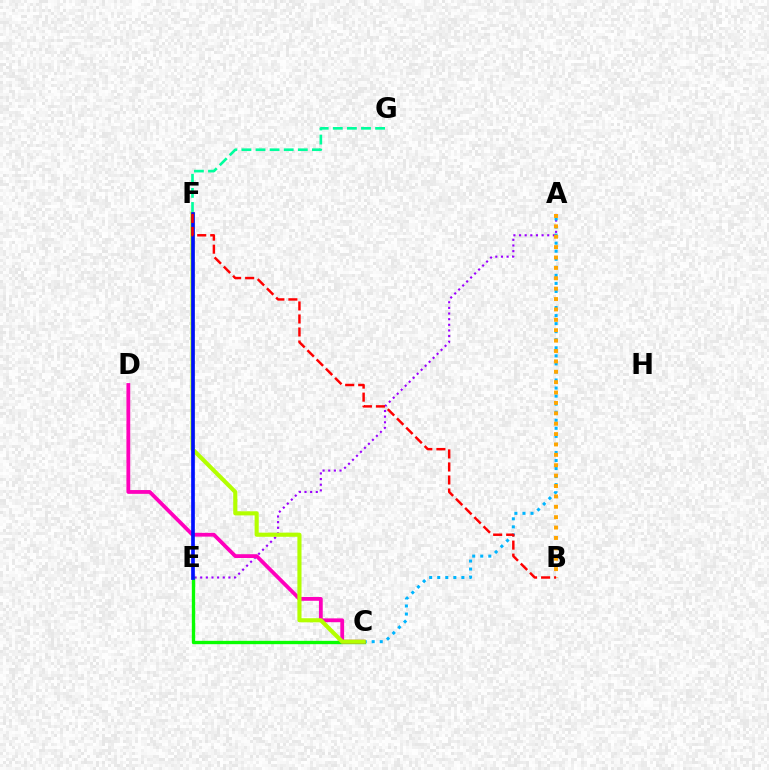{('A', 'E'): [{'color': '#9b00ff', 'line_style': 'dotted', 'thickness': 1.53}], ('A', 'C'): [{'color': '#00b5ff', 'line_style': 'dotted', 'thickness': 2.19}], ('C', 'E'): [{'color': '#08ff00', 'line_style': 'solid', 'thickness': 2.41}], ('A', 'B'): [{'color': '#ffa500', 'line_style': 'dotted', 'thickness': 2.82}], ('C', 'D'): [{'color': '#ff00bd', 'line_style': 'solid', 'thickness': 2.73}], ('C', 'F'): [{'color': '#b3ff00', 'line_style': 'solid', 'thickness': 2.96}], ('F', 'G'): [{'color': '#00ff9d', 'line_style': 'dashed', 'thickness': 1.91}], ('E', 'F'): [{'color': '#0010ff', 'line_style': 'solid', 'thickness': 2.65}], ('B', 'F'): [{'color': '#ff0000', 'line_style': 'dashed', 'thickness': 1.77}]}